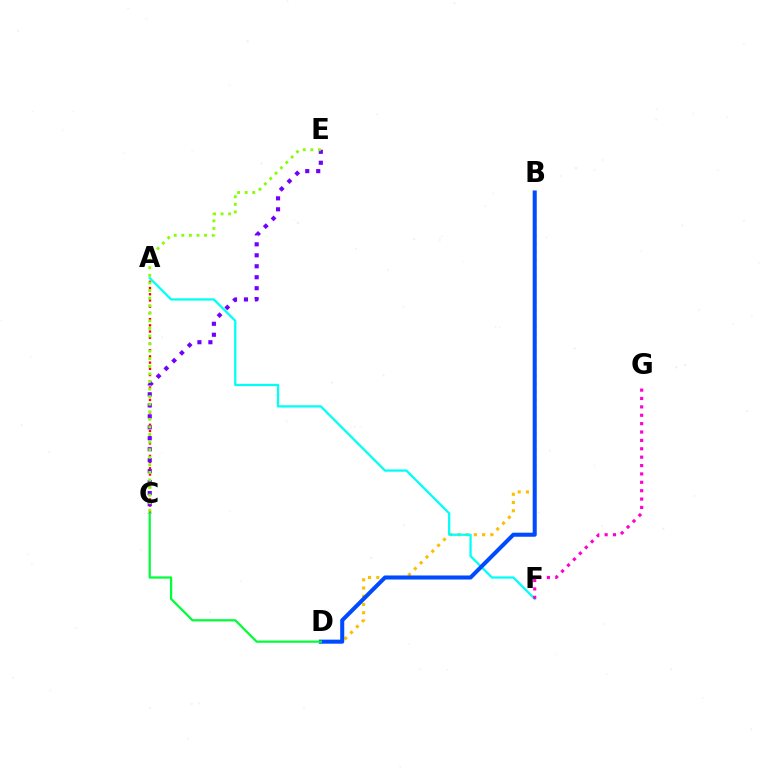{('A', 'C'): [{'color': '#ff0000', 'line_style': 'dotted', 'thickness': 1.69}], ('C', 'E'): [{'color': '#7200ff', 'line_style': 'dotted', 'thickness': 2.98}, {'color': '#84ff00', 'line_style': 'dotted', 'thickness': 2.06}], ('B', 'D'): [{'color': '#ffbd00', 'line_style': 'dotted', 'thickness': 2.24}, {'color': '#004bff', 'line_style': 'solid', 'thickness': 2.92}], ('A', 'F'): [{'color': '#00fff6', 'line_style': 'solid', 'thickness': 1.63}], ('F', 'G'): [{'color': '#ff00cf', 'line_style': 'dotted', 'thickness': 2.28}], ('C', 'D'): [{'color': '#00ff39', 'line_style': 'solid', 'thickness': 1.61}]}